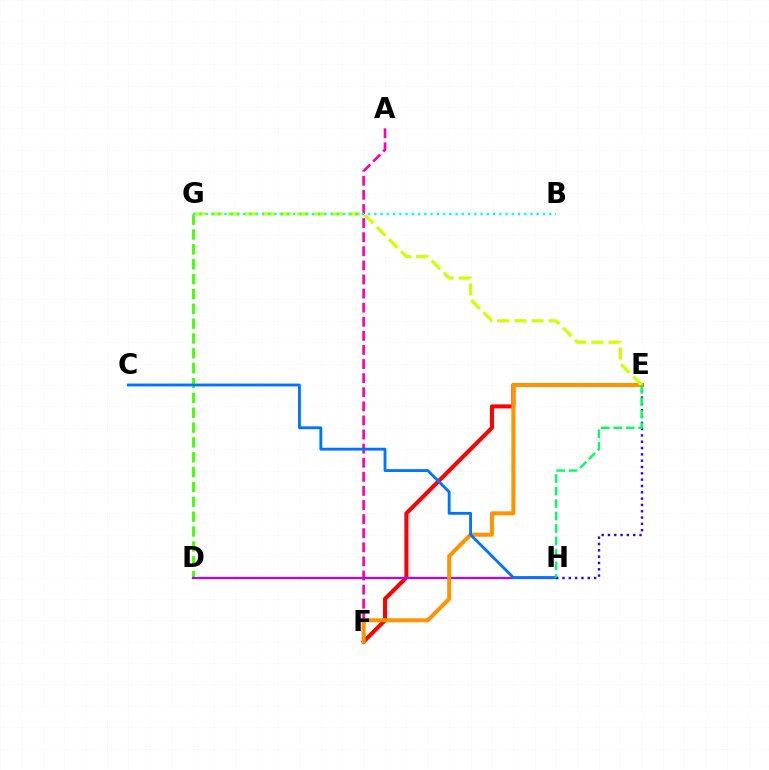{('E', 'F'): [{'color': '#ff0000', 'line_style': 'solid', 'thickness': 2.9}, {'color': '#ff9400', 'line_style': 'solid', 'thickness': 2.89}], ('D', 'G'): [{'color': '#3dff00', 'line_style': 'dashed', 'thickness': 2.02}], ('A', 'F'): [{'color': '#ff00ac', 'line_style': 'dashed', 'thickness': 1.92}], ('D', 'H'): [{'color': '#b900ff', 'line_style': 'solid', 'thickness': 1.6}], ('E', 'G'): [{'color': '#d1ff00', 'line_style': 'dashed', 'thickness': 2.33}], ('C', 'H'): [{'color': '#0074ff', 'line_style': 'solid', 'thickness': 2.04}], ('B', 'G'): [{'color': '#00fff6', 'line_style': 'dotted', 'thickness': 1.7}], ('E', 'H'): [{'color': '#2500ff', 'line_style': 'dotted', 'thickness': 1.72}, {'color': '#00ff5c', 'line_style': 'dashed', 'thickness': 1.7}]}